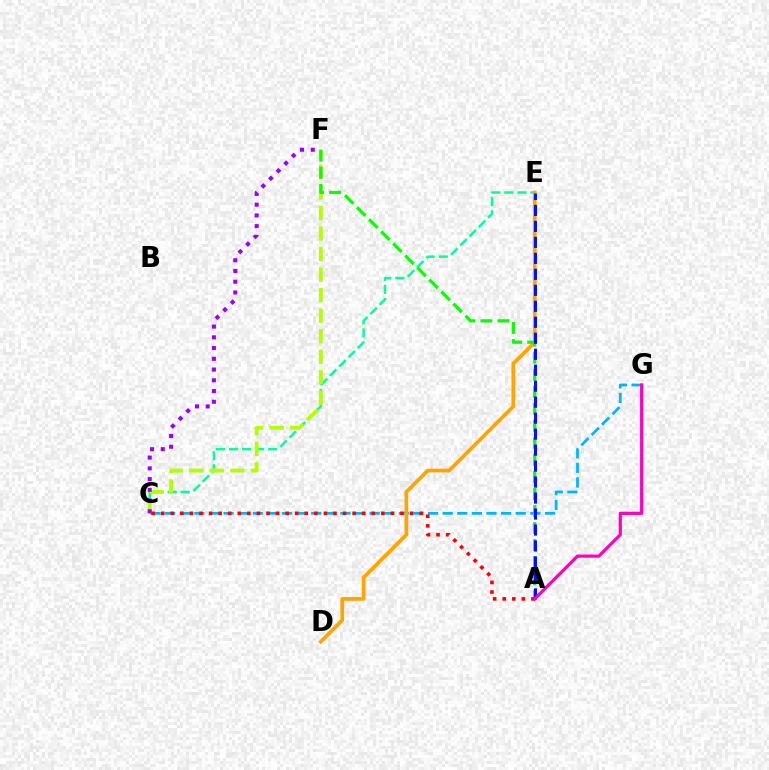{('C', 'G'): [{'color': '#00b5ff', 'line_style': 'dashed', 'thickness': 1.98}], ('C', 'E'): [{'color': '#00ff9d', 'line_style': 'dashed', 'thickness': 1.78}], ('D', 'E'): [{'color': '#ffa500', 'line_style': 'solid', 'thickness': 2.68}], ('C', 'F'): [{'color': '#b3ff00', 'line_style': 'dashed', 'thickness': 2.79}, {'color': '#9b00ff', 'line_style': 'dotted', 'thickness': 2.92}], ('A', 'F'): [{'color': '#08ff00', 'line_style': 'dashed', 'thickness': 2.31}], ('A', 'E'): [{'color': '#0010ff', 'line_style': 'dashed', 'thickness': 2.17}], ('A', 'C'): [{'color': '#ff0000', 'line_style': 'dotted', 'thickness': 2.6}], ('A', 'G'): [{'color': '#ff00bd', 'line_style': 'solid', 'thickness': 2.31}]}